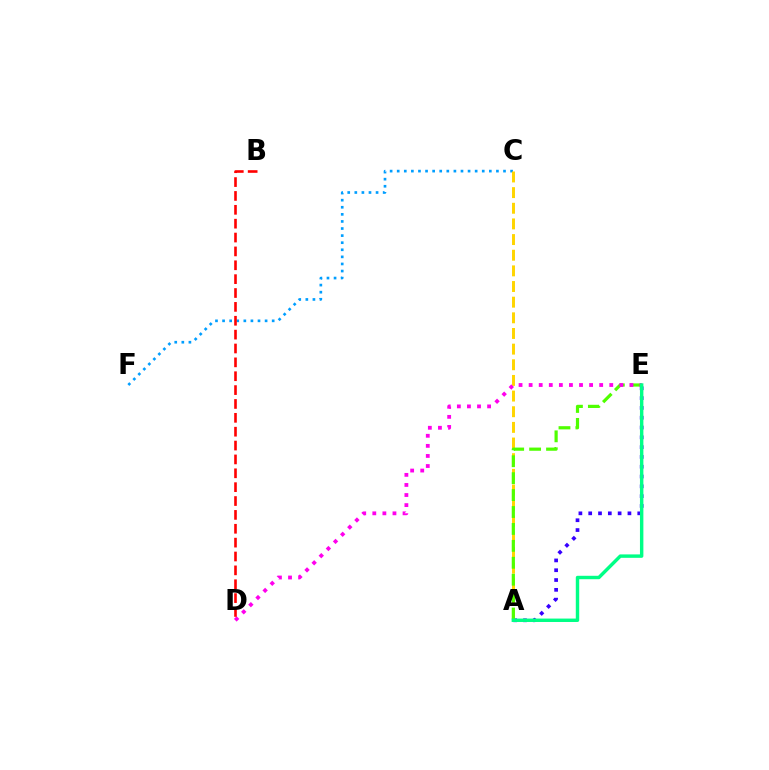{('C', 'F'): [{'color': '#009eff', 'line_style': 'dotted', 'thickness': 1.93}], ('A', 'E'): [{'color': '#3700ff', 'line_style': 'dotted', 'thickness': 2.66}, {'color': '#4fff00', 'line_style': 'dashed', 'thickness': 2.3}, {'color': '#00ff86', 'line_style': 'solid', 'thickness': 2.47}], ('A', 'C'): [{'color': '#ffd500', 'line_style': 'dashed', 'thickness': 2.13}], ('D', 'E'): [{'color': '#ff00ed', 'line_style': 'dotted', 'thickness': 2.74}], ('B', 'D'): [{'color': '#ff0000', 'line_style': 'dashed', 'thickness': 1.88}]}